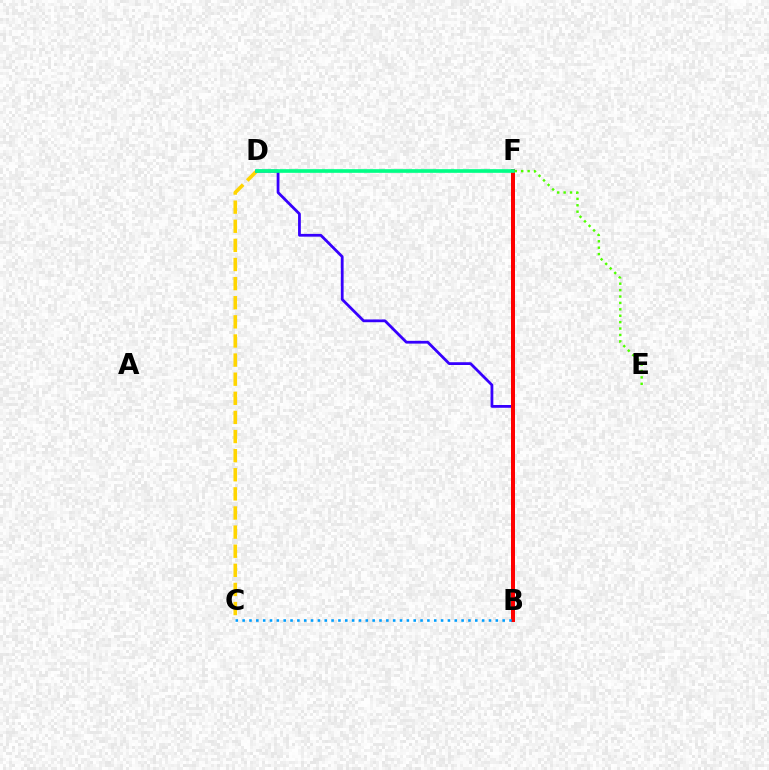{('C', 'D'): [{'color': '#ffd500', 'line_style': 'dashed', 'thickness': 2.6}], ('B', 'D'): [{'color': '#3700ff', 'line_style': 'solid', 'thickness': 2.0}], ('B', 'F'): [{'color': '#ff00ed', 'line_style': 'solid', 'thickness': 1.9}, {'color': '#ff0000', 'line_style': 'solid', 'thickness': 2.87}], ('E', 'F'): [{'color': '#4fff00', 'line_style': 'dotted', 'thickness': 1.74}], ('B', 'C'): [{'color': '#009eff', 'line_style': 'dotted', 'thickness': 1.86}], ('D', 'F'): [{'color': '#00ff86', 'line_style': 'solid', 'thickness': 2.63}]}